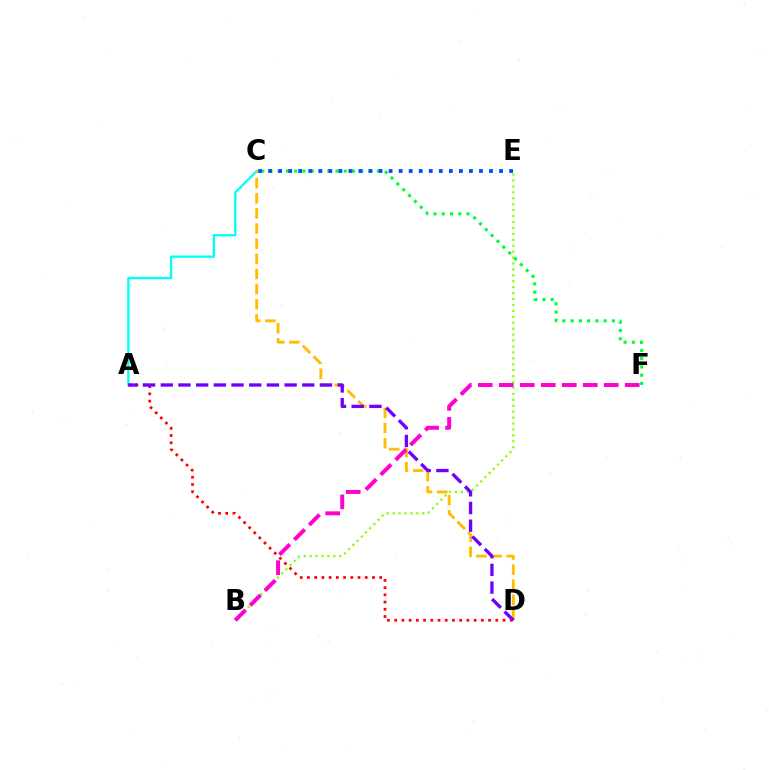{('B', 'E'): [{'color': '#84ff00', 'line_style': 'dotted', 'thickness': 1.61}], ('C', 'F'): [{'color': '#00ff39', 'line_style': 'dotted', 'thickness': 2.24}], ('C', 'E'): [{'color': '#004bff', 'line_style': 'dotted', 'thickness': 2.73}], ('A', 'C'): [{'color': '#00fff6', 'line_style': 'solid', 'thickness': 1.67}], ('C', 'D'): [{'color': '#ffbd00', 'line_style': 'dashed', 'thickness': 2.06}], ('A', 'D'): [{'color': '#ff0000', 'line_style': 'dotted', 'thickness': 1.96}, {'color': '#7200ff', 'line_style': 'dashed', 'thickness': 2.4}], ('B', 'F'): [{'color': '#ff00cf', 'line_style': 'dashed', 'thickness': 2.85}]}